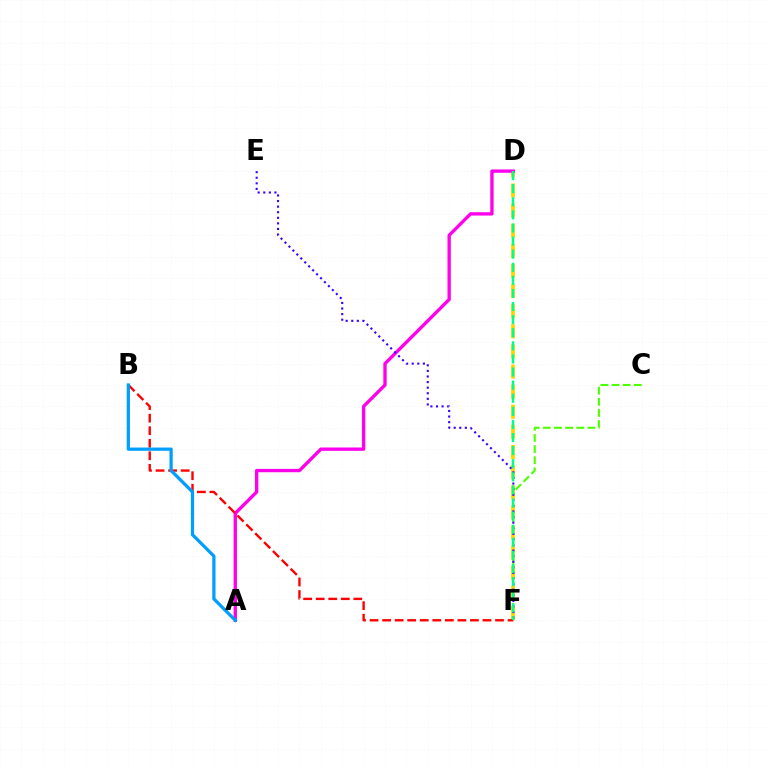{('C', 'F'): [{'color': '#4fff00', 'line_style': 'dashed', 'thickness': 1.51}], ('D', 'F'): [{'color': '#ffd500', 'line_style': 'dashed', 'thickness': 2.73}, {'color': '#00ff86', 'line_style': 'dashed', 'thickness': 1.78}], ('A', 'D'): [{'color': '#ff00ed', 'line_style': 'solid', 'thickness': 2.41}], ('B', 'F'): [{'color': '#ff0000', 'line_style': 'dashed', 'thickness': 1.7}], ('A', 'B'): [{'color': '#009eff', 'line_style': 'solid', 'thickness': 2.34}], ('E', 'F'): [{'color': '#3700ff', 'line_style': 'dotted', 'thickness': 1.52}]}